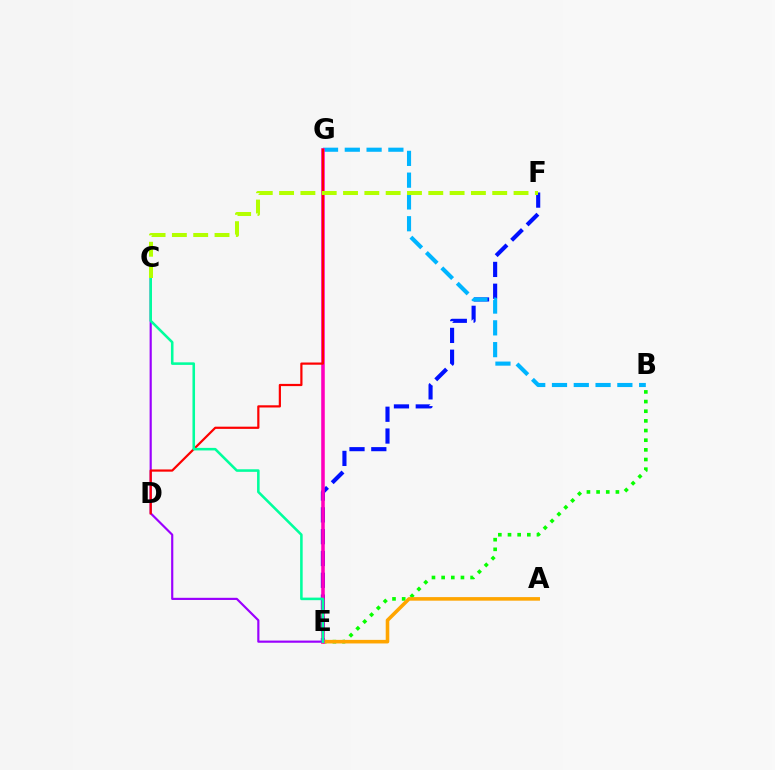{('E', 'F'): [{'color': '#0010ff', 'line_style': 'dashed', 'thickness': 2.96}], ('B', 'G'): [{'color': '#00b5ff', 'line_style': 'dashed', 'thickness': 2.96}], ('B', 'E'): [{'color': '#08ff00', 'line_style': 'dotted', 'thickness': 2.62}], ('A', 'E'): [{'color': '#ffa500', 'line_style': 'solid', 'thickness': 2.57}], ('E', 'G'): [{'color': '#ff00bd', 'line_style': 'solid', 'thickness': 2.56}], ('C', 'E'): [{'color': '#9b00ff', 'line_style': 'solid', 'thickness': 1.56}, {'color': '#00ff9d', 'line_style': 'solid', 'thickness': 1.85}], ('D', 'G'): [{'color': '#ff0000', 'line_style': 'solid', 'thickness': 1.59}], ('C', 'F'): [{'color': '#b3ff00', 'line_style': 'dashed', 'thickness': 2.9}]}